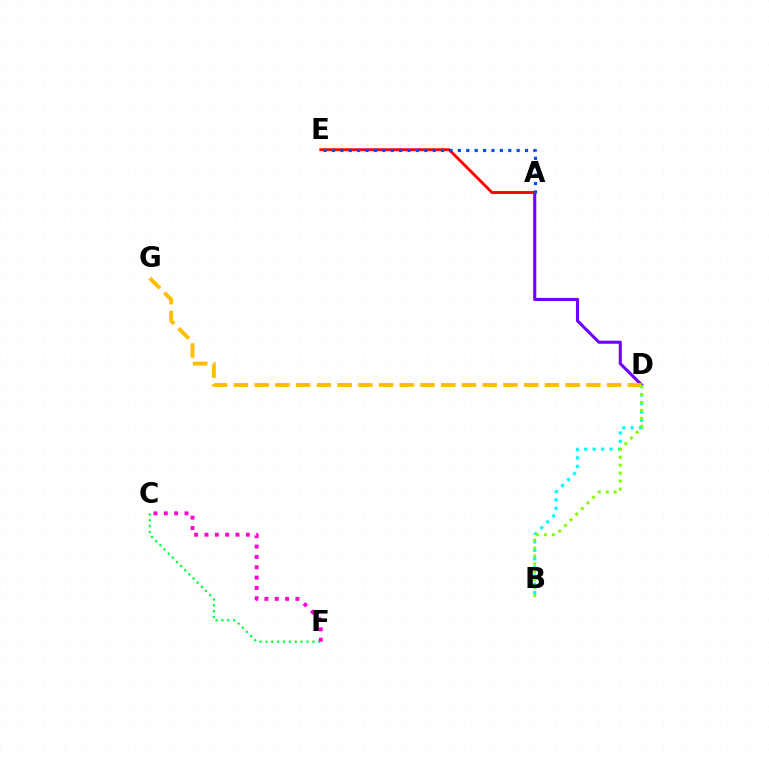{('A', 'D'): [{'color': '#7200ff', 'line_style': 'solid', 'thickness': 2.22}], ('B', 'D'): [{'color': '#00fff6', 'line_style': 'dotted', 'thickness': 2.3}, {'color': '#84ff00', 'line_style': 'dotted', 'thickness': 2.16}], ('A', 'E'): [{'color': '#ff0000', 'line_style': 'solid', 'thickness': 2.08}, {'color': '#004bff', 'line_style': 'dotted', 'thickness': 2.28}], ('C', 'F'): [{'color': '#00ff39', 'line_style': 'dotted', 'thickness': 1.6}, {'color': '#ff00cf', 'line_style': 'dotted', 'thickness': 2.81}], ('D', 'G'): [{'color': '#ffbd00', 'line_style': 'dashed', 'thickness': 2.82}]}